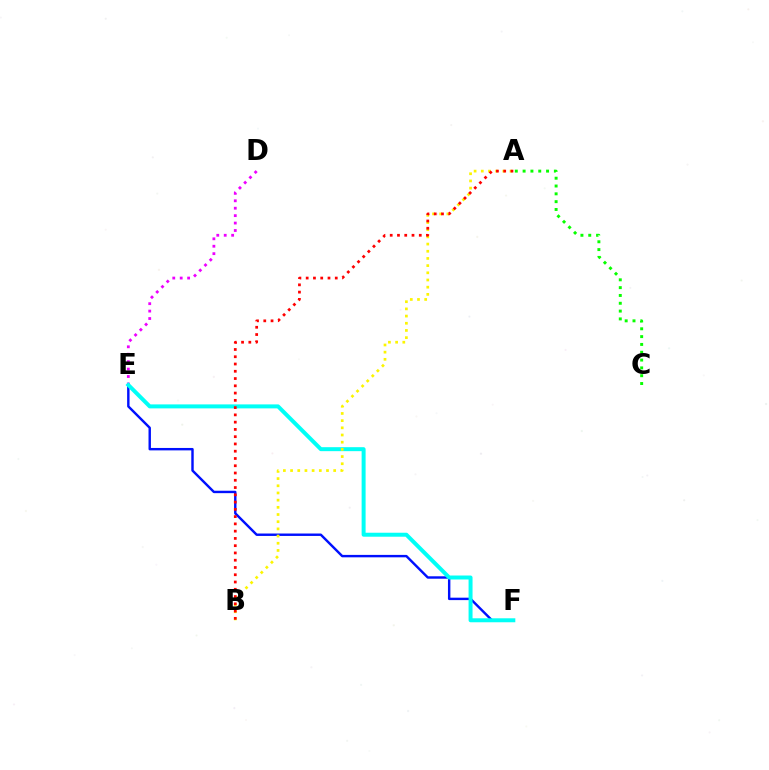{('E', 'F'): [{'color': '#0010ff', 'line_style': 'solid', 'thickness': 1.74}, {'color': '#00fff6', 'line_style': 'solid', 'thickness': 2.86}], ('D', 'E'): [{'color': '#ee00ff', 'line_style': 'dotted', 'thickness': 2.02}], ('A', 'B'): [{'color': '#fcf500', 'line_style': 'dotted', 'thickness': 1.95}, {'color': '#ff0000', 'line_style': 'dotted', 'thickness': 1.97}], ('A', 'C'): [{'color': '#08ff00', 'line_style': 'dotted', 'thickness': 2.12}]}